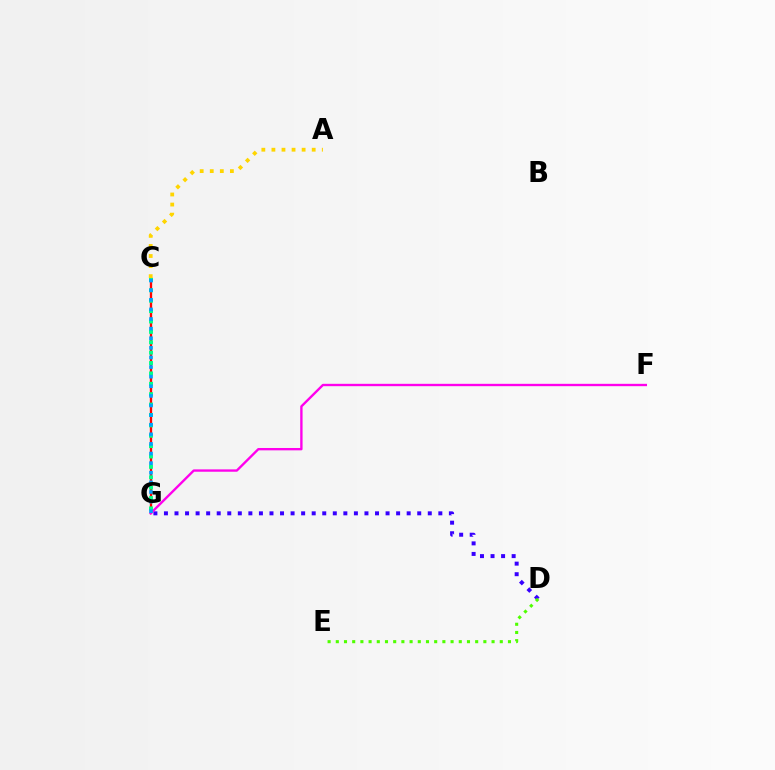{('D', 'G'): [{'color': '#3700ff', 'line_style': 'dotted', 'thickness': 2.87}], ('C', 'G'): [{'color': '#ff0000', 'line_style': 'solid', 'thickness': 1.67}, {'color': '#00ff86', 'line_style': 'dotted', 'thickness': 2.82}, {'color': '#009eff', 'line_style': 'dotted', 'thickness': 2.61}], ('F', 'G'): [{'color': '#ff00ed', 'line_style': 'solid', 'thickness': 1.7}], ('D', 'E'): [{'color': '#4fff00', 'line_style': 'dotted', 'thickness': 2.23}], ('A', 'C'): [{'color': '#ffd500', 'line_style': 'dotted', 'thickness': 2.74}]}